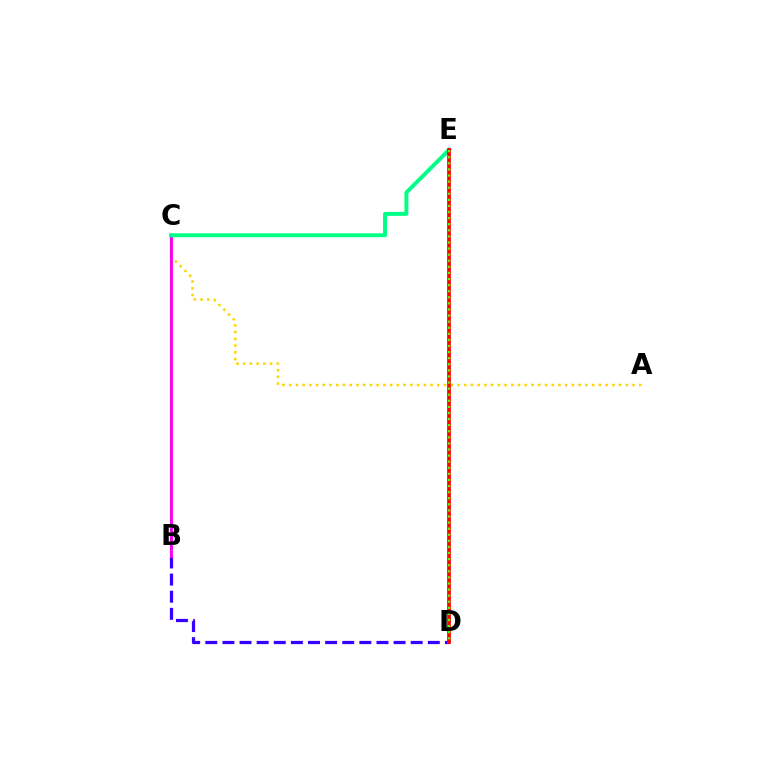{('A', 'C'): [{'color': '#ffd500', 'line_style': 'dotted', 'thickness': 1.83}], ('B', 'D'): [{'color': '#3700ff', 'line_style': 'dashed', 'thickness': 2.33}], ('B', 'C'): [{'color': '#009eff', 'line_style': 'solid', 'thickness': 1.51}, {'color': '#ff00ed', 'line_style': 'solid', 'thickness': 2.09}], ('C', 'E'): [{'color': '#00ff86', 'line_style': 'solid', 'thickness': 2.83}], ('D', 'E'): [{'color': '#ff0000', 'line_style': 'solid', 'thickness': 2.7}, {'color': '#4fff00', 'line_style': 'dotted', 'thickness': 1.65}]}